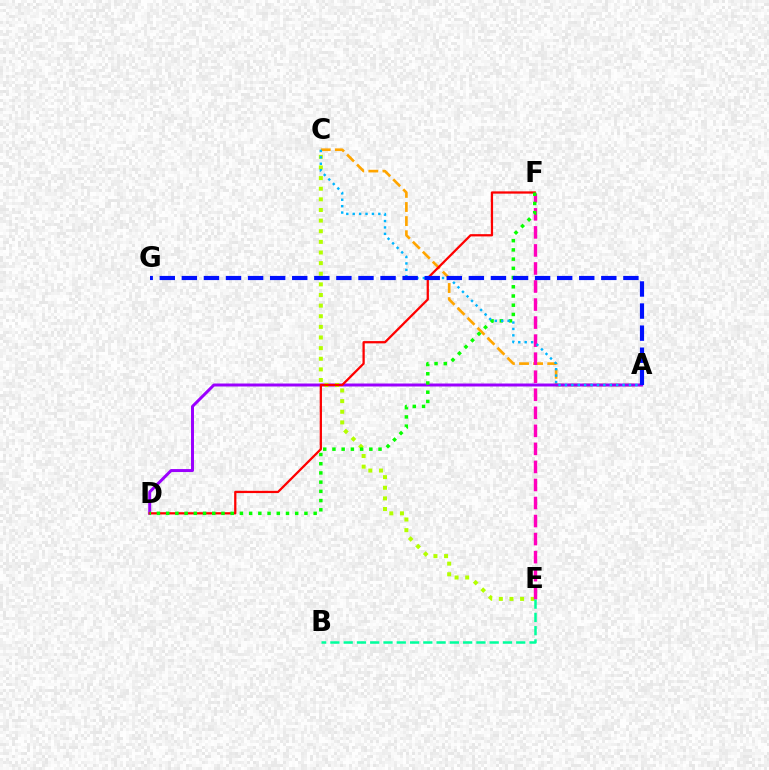{('A', 'C'): [{'color': '#ffa500', 'line_style': 'dashed', 'thickness': 1.92}, {'color': '#00b5ff', 'line_style': 'dotted', 'thickness': 1.74}], ('A', 'D'): [{'color': '#9b00ff', 'line_style': 'solid', 'thickness': 2.14}], ('C', 'E'): [{'color': '#b3ff00', 'line_style': 'dotted', 'thickness': 2.89}], ('D', 'F'): [{'color': '#ff0000', 'line_style': 'solid', 'thickness': 1.63}, {'color': '#08ff00', 'line_style': 'dotted', 'thickness': 2.5}], ('E', 'F'): [{'color': '#ff00bd', 'line_style': 'dashed', 'thickness': 2.45}], ('B', 'E'): [{'color': '#00ff9d', 'line_style': 'dashed', 'thickness': 1.8}], ('A', 'G'): [{'color': '#0010ff', 'line_style': 'dashed', 'thickness': 3.0}]}